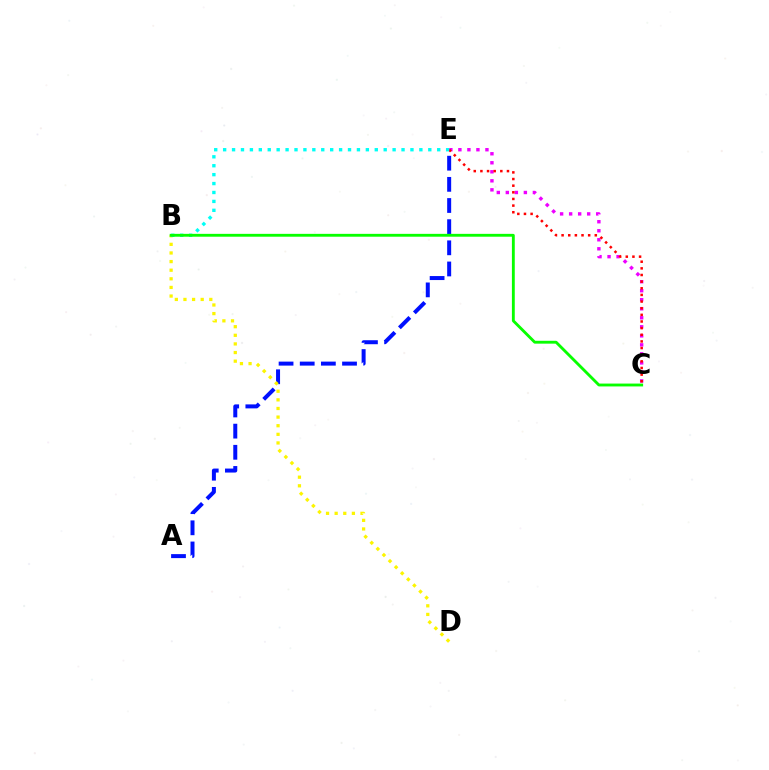{('A', 'E'): [{'color': '#0010ff', 'line_style': 'dashed', 'thickness': 2.87}], ('C', 'E'): [{'color': '#ee00ff', 'line_style': 'dotted', 'thickness': 2.45}, {'color': '#ff0000', 'line_style': 'dotted', 'thickness': 1.8}], ('B', 'D'): [{'color': '#fcf500', 'line_style': 'dotted', 'thickness': 2.34}], ('B', 'E'): [{'color': '#00fff6', 'line_style': 'dotted', 'thickness': 2.42}], ('B', 'C'): [{'color': '#08ff00', 'line_style': 'solid', 'thickness': 2.06}]}